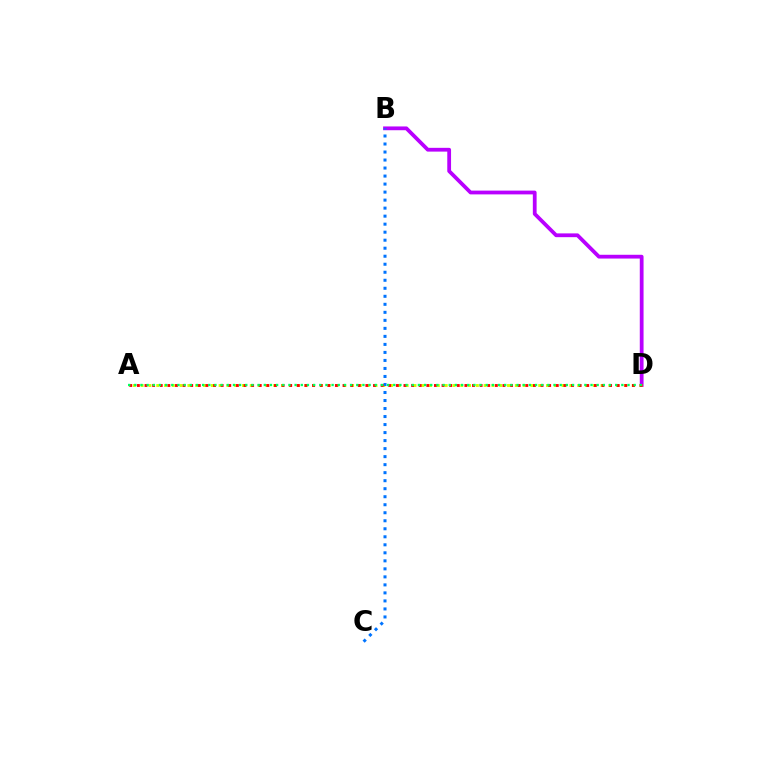{('B', 'D'): [{'color': '#b900ff', 'line_style': 'solid', 'thickness': 2.72}], ('A', 'D'): [{'color': '#d1ff00', 'line_style': 'dotted', 'thickness': 2.12}, {'color': '#ff0000', 'line_style': 'dotted', 'thickness': 2.07}, {'color': '#00ff5c', 'line_style': 'dotted', 'thickness': 1.68}], ('B', 'C'): [{'color': '#0074ff', 'line_style': 'dotted', 'thickness': 2.18}]}